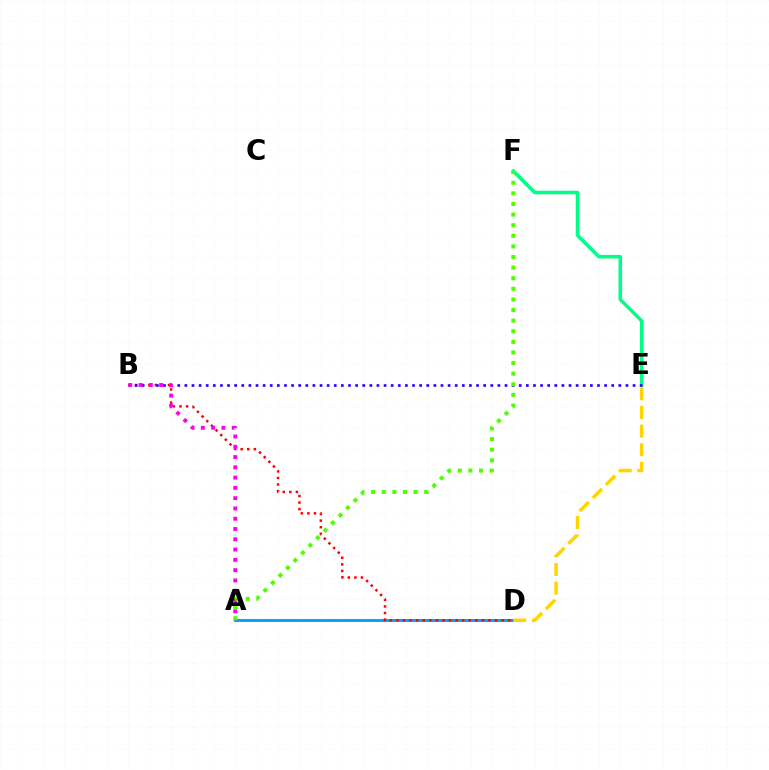{('A', 'D'): [{'color': '#009eff', 'line_style': 'solid', 'thickness': 2.06}], ('B', 'D'): [{'color': '#ff0000', 'line_style': 'dotted', 'thickness': 1.79}], ('E', 'F'): [{'color': '#00ff86', 'line_style': 'solid', 'thickness': 2.54}], ('B', 'E'): [{'color': '#3700ff', 'line_style': 'dotted', 'thickness': 1.93}], ('D', 'E'): [{'color': '#ffd500', 'line_style': 'dashed', 'thickness': 2.53}], ('A', 'B'): [{'color': '#ff00ed', 'line_style': 'dotted', 'thickness': 2.79}], ('A', 'F'): [{'color': '#4fff00', 'line_style': 'dotted', 'thickness': 2.88}]}